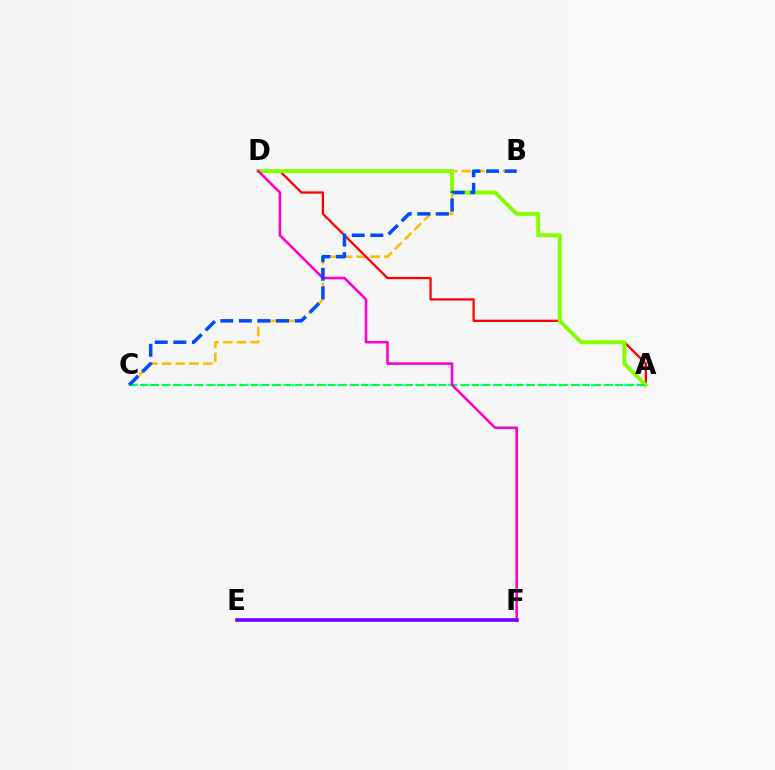{('B', 'C'): [{'color': '#ffbd00', 'line_style': 'dashed', 'thickness': 1.87}, {'color': '#004bff', 'line_style': 'dashed', 'thickness': 2.53}], ('A', 'D'): [{'color': '#ff0000', 'line_style': 'solid', 'thickness': 1.64}, {'color': '#84ff00', 'line_style': 'solid', 'thickness': 2.84}], ('A', 'C'): [{'color': '#00fff6', 'line_style': 'dotted', 'thickness': 1.77}, {'color': '#00ff39', 'line_style': 'dashed', 'thickness': 1.5}], ('D', 'F'): [{'color': '#ff00cf', 'line_style': 'solid', 'thickness': 1.86}], ('E', 'F'): [{'color': '#7200ff', 'line_style': 'solid', 'thickness': 2.62}]}